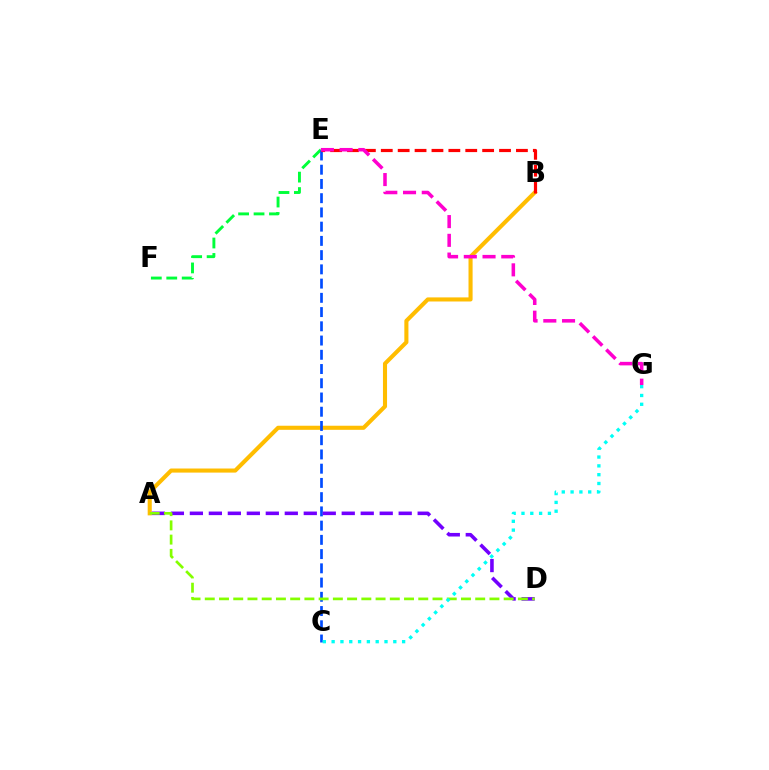{('A', 'B'): [{'color': '#ffbd00', 'line_style': 'solid', 'thickness': 2.94}], ('E', 'F'): [{'color': '#00ff39', 'line_style': 'dashed', 'thickness': 2.1}], ('C', 'E'): [{'color': '#004bff', 'line_style': 'dashed', 'thickness': 1.93}], ('B', 'E'): [{'color': '#ff0000', 'line_style': 'dashed', 'thickness': 2.3}], ('A', 'D'): [{'color': '#7200ff', 'line_style': 'dashed', 'thickness': 2.58}, {'color': '#84ff00', 'line_style': 'dashed', 'thickness': 1.93}], ('E', 'G'): [{'color': '#ff00cf', 'line_style': 'dashed', 'thickness': 2.55}], ('C', 'G'): [{'color': '#00fff6', 'line_style': 'dotted', 'thickness': 2.39}]}